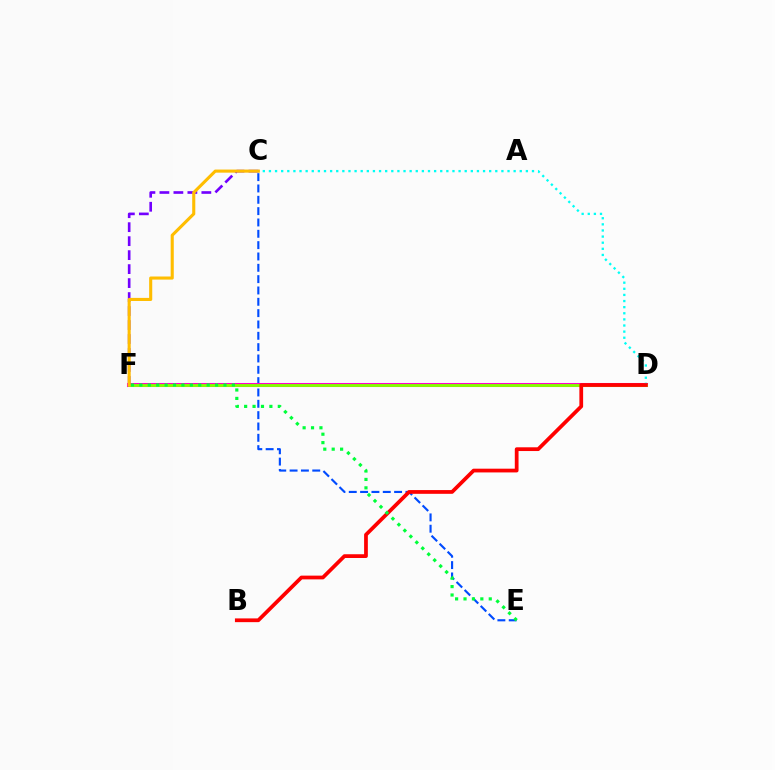{('C', 'E'): [{'color': '#004bff', 'line_style': 'dashed', 'thickness': 1.54}], ('C', 'F'): [{'color': '#7200ff', 'line_style': 'dashed', 'thickness': 1.9}, {'color': '#ffbd00', 'line_style': 'solid', 'thickness': 2.23}], ('D', 'F'): [{'color': '#ff00cf', 'line_style': 'solid', 'thickness': 2.91}, {'color': '#84ff00', 'line_style': 'solid', 'thickness': 2.08}], ('C', 'D'): [{'color': '#00fff6', 'line_style': 'dotted', 'thickness': 1.66}], ('B', 'D'): [{'color': '#ff0000', 'line_style': 'solid', 'thickness': 2.7}], ('E', 'F'): [{'color': '#00ff39', 'line_style': 'dotted', 'thickness': 2.29}]}